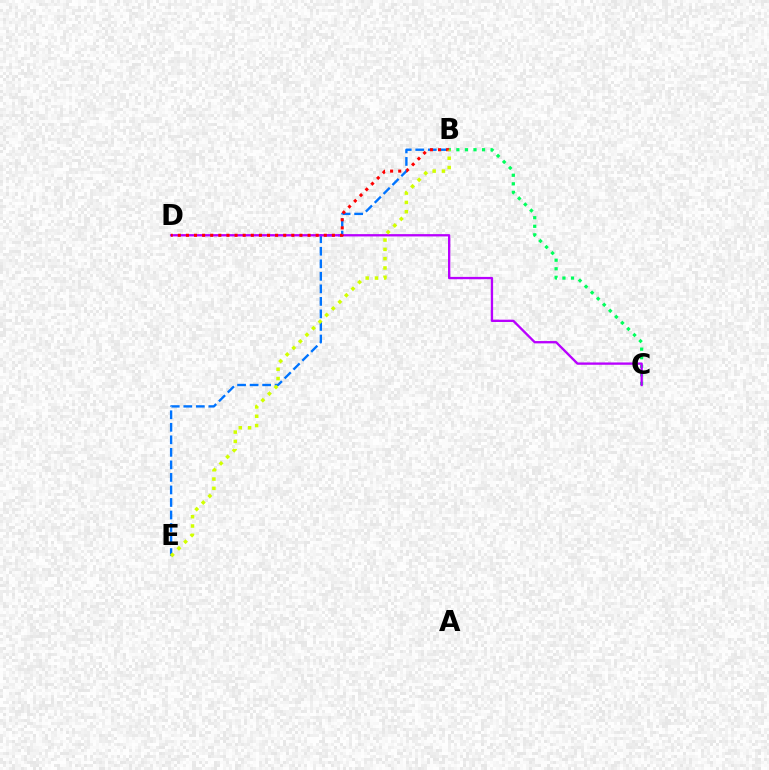{('B', 'E'): [{'color': '#0074ff', 'line_style': 'dashed', 'thickness': 1.7}, {'color': '#d1ff00', 'line_style': 'dotted', 'thickness': 2.53}], ('B', 'C'): [{'color': '#00ff5c', 'line_style': 'dotted', 'thickness': 2.32}], ('C', 'D'): [{'color': '#b900ff', 'line_style': 'solid', 'thickness': 1.67}], ('B', 'D'): [{'color': '#ff0000', 'line_style': 'dotted', 'thickness': 2.2}]}